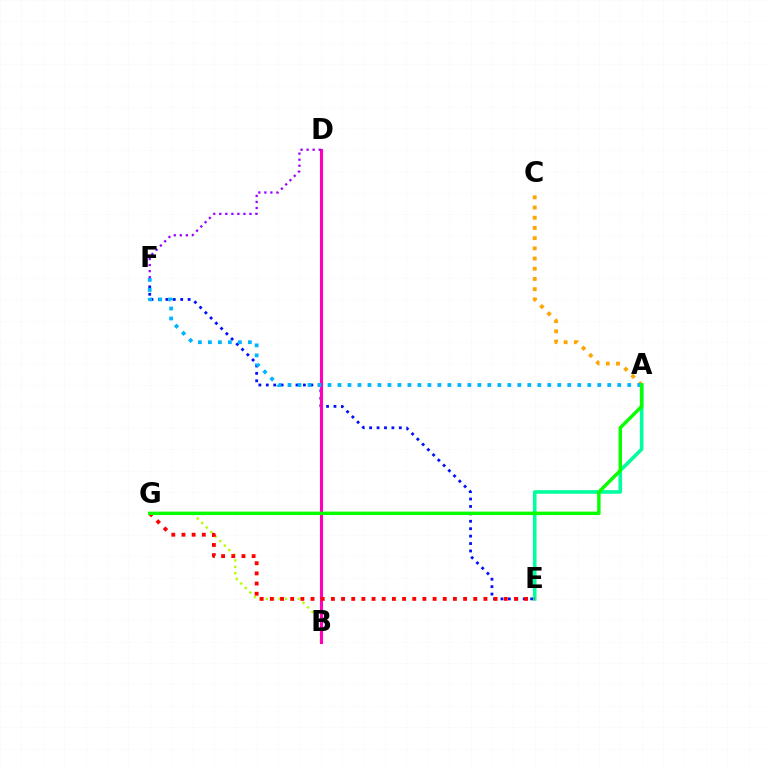{('A', 'E'): [{'color': '#00ff9d', 'line_style': 'solid', 'thickness': 2.6}], ('B', 'G'): [{'color': '#b3ff00', 'line_style': 'dotted', 'thickness': 1.74}], ('E', 'F'): [{'color': '#0010ff', 'line_style': 'dotted', 'thickness': 2.02}], ('B', 'D'): [{'color': '#ff00bd', 'line_style': 'solid', 'thickness': 2.23}], ('E', 'G'): [{'color': '#ff0000', 'line_style': 'dotted', 'thickness': 2.76}], ('D', 'F'): [{'color': '#9b00ff', 'line_style': 'dotted', 'thickness': 1.64}], ('A', 'C'): [{'color': '#ffa500', 'line_style': 'dotted', 'thickness': 2.77}], ('A', 'F'): [{'color': '#00b5ff', 'line_style': 'dotted', 'thickness': 2.71}], ('A', 'G'): [{'color': '#08ff00', 'line_style': 'solid', 'thickness': 2.47}]}